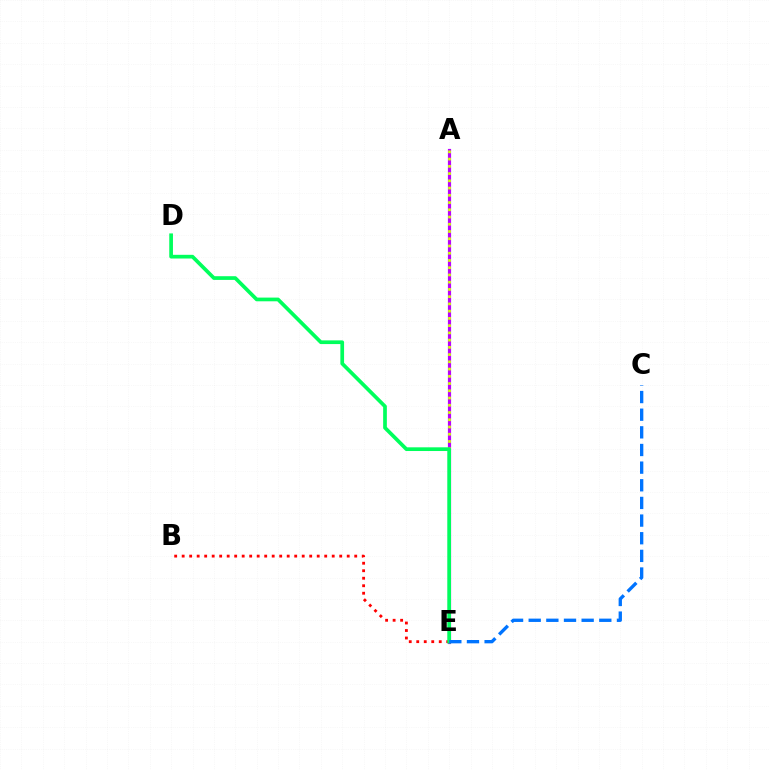{('A', 'E'): [{'color': '#b900ff', 'line_style': 'solid', 'thickness': 2.28}, {'color': '#d1ff00', 'line_style': 'dotted', 'thickness': 1.97}], ('B', 'E'): [{'color': '#ff0000', 'line_style': 'dotted', 'thickness': 2.04}], ('D', 'E'): [{'color': '#00ff5c', 'line_style': 'solid', 'thickness': 2.67}], ('C', 'E'): [{'color': '#0074ff', 'line_style': 'dashed', 'thickness': 2.4}]}